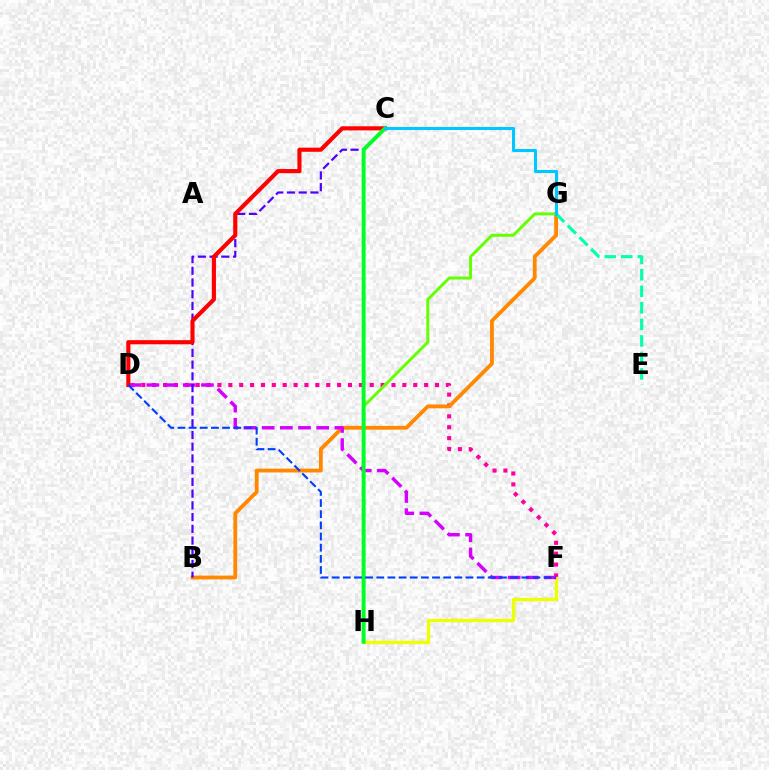{('D', 'F'): [{'color': '#ff00a0', 'line_style': 'dotted', 'thickness': 2.96}, {'color': '#d600ff', 'line_style': 'dashed', 'thickness': 2.47}, {'color': '#003fff', 'line_style': 'dashed', 'thickness': 1.52}], ('F', 'H'): [{'color': '#eeff00', 'line_style': 'solid', 'thickness': 2.42}], ('B', 'G'): [{'color': '#ff8800', 'line_style': 'solid', 'thickness': 2.74}], ('B', 'C'): [{'color': '#4f00ff', 'line_style': 'dashed', 'thickness': 1.59}], ('G', 'H'): [{'color': '#66ff00', 'line_style': 'solid', 'thickness': 2.12}], ('C', 'D'): [{'color': '#ff0000', 'line_style': 'solid', 'thickness': 2.97}], ('C', 'H'): [{'color': '#00ff27', 'line_style': 'solid', 'thickness': 2.83}], ('E', 'G'): [{'color': '#00ffaf', 'line_style': 'dashed', 'thickness': 2.24}], ('C', 'G'): [{'color': '#00c7ff', 'line_style': 'solid', 'thickness': 2.19}]}